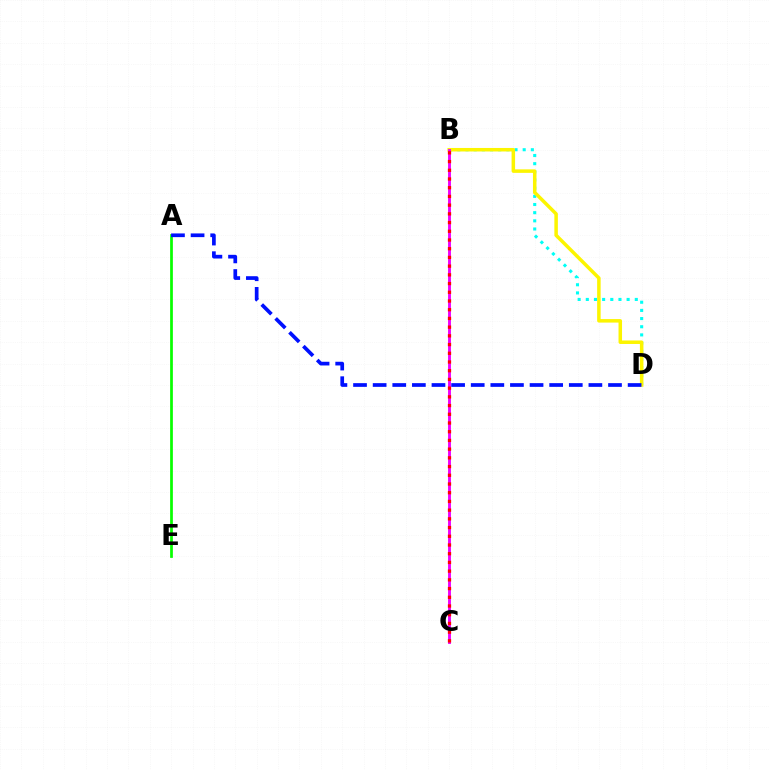{('B', 'D'): [{'color': '#00fff6', 'line_style': 'dotted', 'thickness': 2.22}, {'color': '#fcf500', 'line_style': 'solid', 'thickness': 2.53}], ('A', 'E'): [{'color': '#08ff00', 'line_style': 'solid', 'thickness': 1.97}], ('B', 'C'): [{'color': '#ee00ff', 'line_style': 'solid', 'thickness': 2.09}, {'color': '#ff0000', 'line_style': 'dotted', 'thickness': 2.37}], ('A', 'D'): [{'color': '#0010ff', 'line_style': 'dashed', 'thickness': 2.66}]}